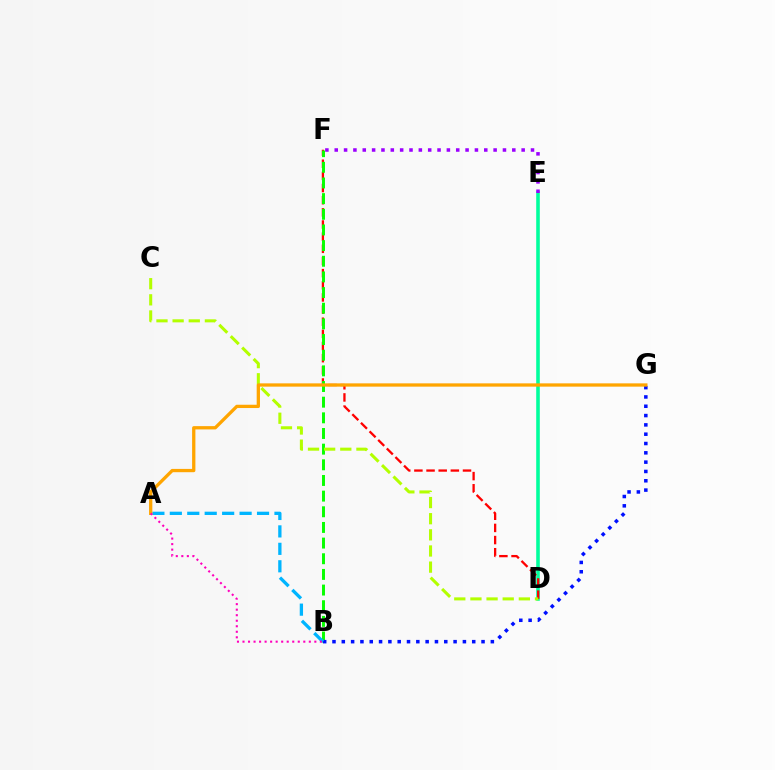{('D', 'E'): [{'color': '#00ff9d', 'line_style': 'solid', 'thickness': 2.58}], ('D', 'F'): [{'color': '#ff0000', 'line_style': 'dashed', 'thickness': 1.65}], ('B', 'F'): [{'color': '#08ff00', 'line_style': 'dashed', 'thickness': 2.13}], ('C', 'D'): [{'color': '#b3ff00', 'line_style': 'dashed', 'thickness': 2.19}], ('B', 'G'): [{'color': '#0010ff', 'line_style': 'dotted', 'thickness': 2.53}], ('A', 'B'): [{'color': '#00b5ff', 'line_style': 'dashed', 'thickness': 2.37}, {'color': '#ff00bd', 'line_style': 'dotted', 'thickness': 1.5}], ('A', 'G'): [{'color': '#ffa500', 'line_style': 'solid', 'thickness': 2.37}], ('E', 'F'): [{'color': '#9b00ff', 'line_style': 'dotted', 'thickness': 2.54}]}